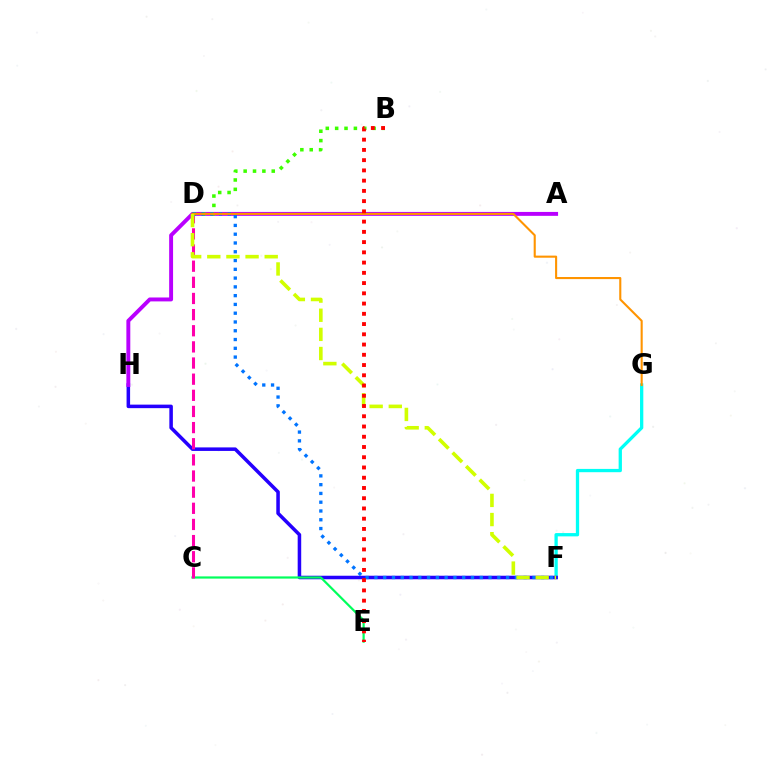{('F', 'G'): [{'color': '#00fff6', 'line_style': 'solid', 'thickness': 2.37}], ('F', 'H'): [{'color': '#2500ff', 'line_style': 'solid', 'thickness': 2.54}], ('A', 'H'): [{'color': '#b900ff', 'line_style': 'solid', 'thickness': 2.82}], ('C', 'E'): [{'color': '#00ff5c', 'line_style': 'solid', 'thickness': 1.59}], ('C', 'D'): [{'color': '#ff00ac', 'line_style': 'dashed', 'thickness': 2.19}], ('B', 'D'): [{'color': '#3dff00', 'line_style': 'dotted', 'thickness': 2.54}], ('D', 'F'): [{'color': '#0074ff', 'line_style': 'dotted', 'thickness': 2.38}, {'color': '#d1ff00', 'line_style': 'dashed', 'thickness': 2.6}], ('D', 'G'): [{'color': '#ff9400', 'line_style': 'solid', 'thickness': 1.51}], ('B', 'E'): [{'color': '#ff0000', 'line_style': 'dotted', 'thickness': 2.78}]}